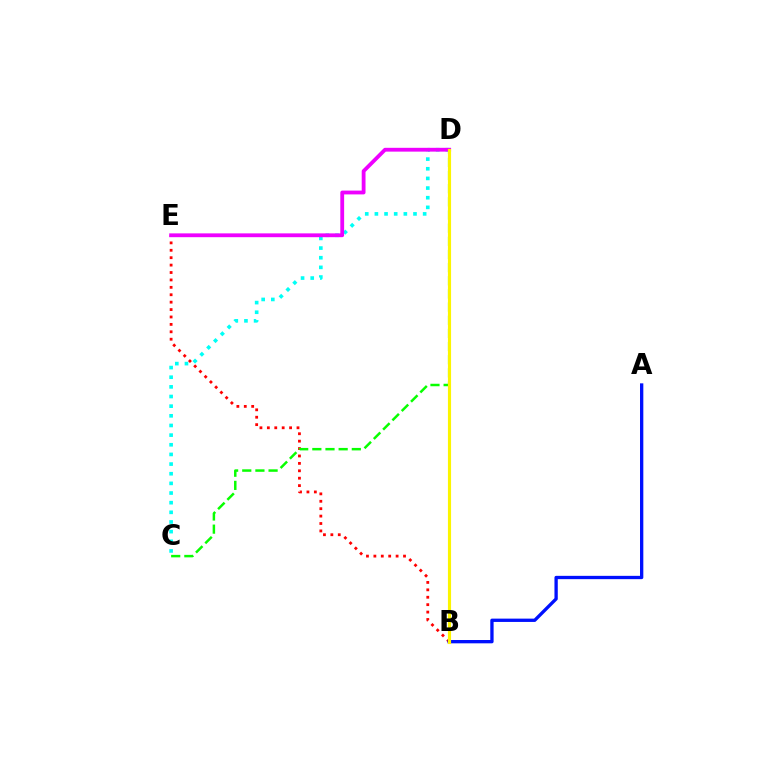{('C', 'D'): [{'color': '#00fff6', 'line_style': 'dotted', 'thickness': 2.62}, {'color': '#08ff00', 'line_style': 'dashed', 'thickness': 1.79}], ('B', 'E'): [{'color': '#ff0000', 'line_style': 'dotted', 'thickness': 2.01}], ('A', 'B'): [{'color': '#0010ff', 'line_style': 'solid', 'thickness': 2.39}], ('D', 'E'): [{'color': '#ee00ff', 'line_style': 'solid', 'thickness': 2.74}], ('B', 'D'): [{'color': '#fcf500', 'line_style': 'solid', 'thickness': 2.26}]}